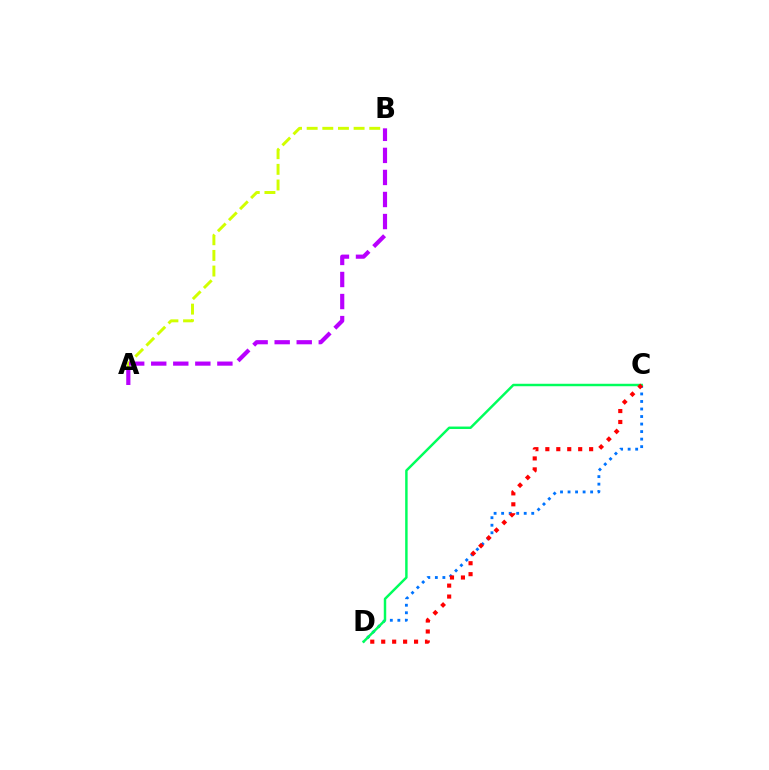{('C', 'D'): [{'color': '#0074ff', 'line_style': 'dotted', 'thickness': 2.05}, {'color': '#00ff5c', 'line_style': 'solid', 'thickness': 1.77}, {'color': '#ff0000', 'line_style': 'dotted', 'thickness': 2.97}], ('A', 'B'): [{'color': '#d1ff00', 'line_style': 'dashed', 'thickness': 2.13}, {'color': '#b900ff', 'line_style': 'dashed', 'thickness': 3.0}]}